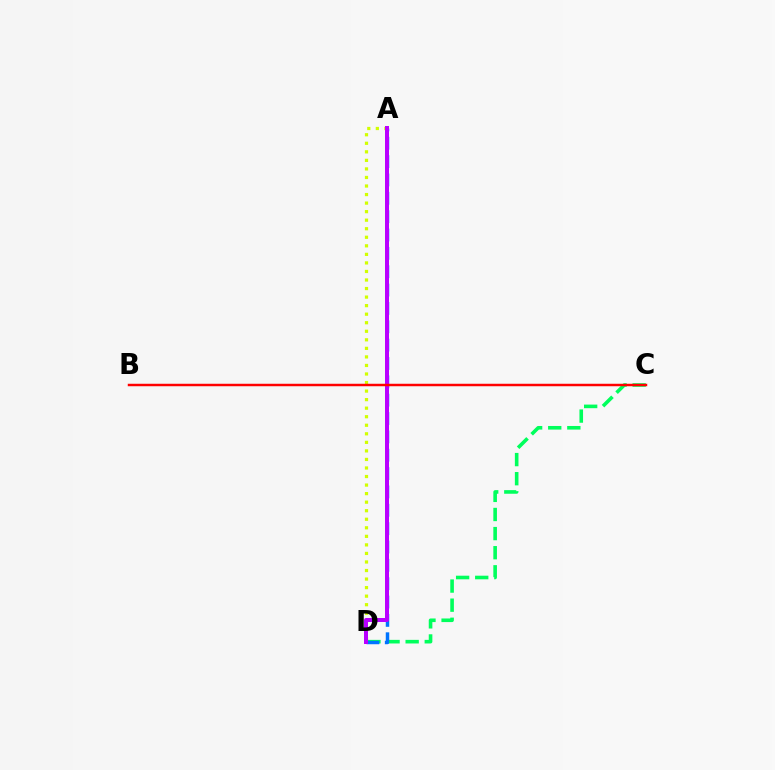{('A', 'D'): [{'color': '#d1ff00', 'line_style': 'dotted', 'thickness': 2.32}, {'color': '#0074ff', 'line_style': 'dashed', 'thickness': 2.49}, {'color': '#b900ff', 'line_style': 'solid', 'thickness': 2.88}], ('C', 'D'): [{'color': '#00ff5c', 'line_style': 'dashed', 'thickness': 2.6}], ('B', 'C'): [{'color': '#ff0000', 'line_style': 'solid', 'thickness': 1.78}]}